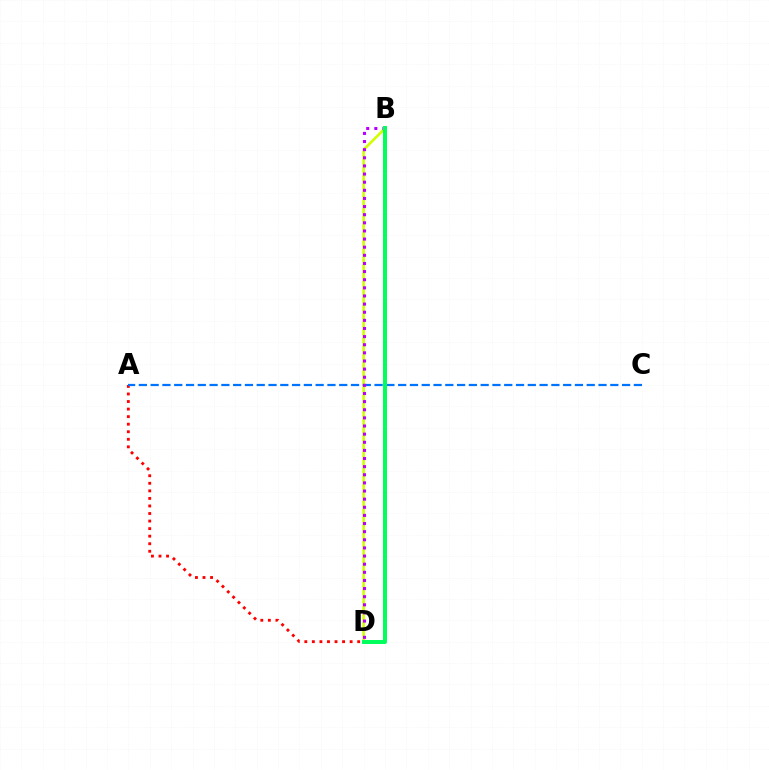{('A', 'D'): [{'color': '#ff0000', 'line_style': 'dotted', 'thickness': 2.05}], ('B', 'D'): [{'color': '#d1ff00', 'line_style': 'solid', 'thickness': 1.88}, {'color': '#b900ff', 'line_style': 'dotted', 'thickness': 2.21}, {'color': '#00ff5c', 'line_style': 'solid', 'thickness': 2.86}], ('A', 'C'): [{'color': '#0074ff', 'line_style': 'dashed', 'thickness': 1.6}]}